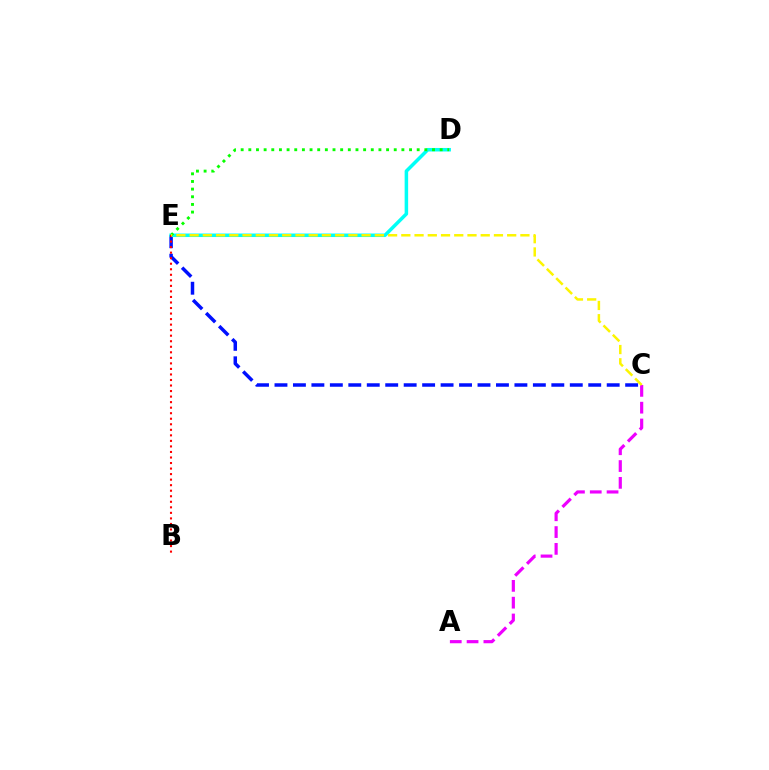{('C', 'E'): [{'color': '#0010ff', 'line_style': 'dashed', 'thickness': 2.51}, {'color': '#fcf500', 'line_style': 'dashed', 'thickness': 1.8}], ('D', 'E'): [{'color': '#00fff6', 'line_style': 'solid', 'thickness': 2.53}, {'color': '#08ff00', 'line_style': 'dotted', 'thickness': 2.08}], ('B', 'E'): [{'color': '#ff0000', 'line_style': 'dotted', 'thickness': 1.5}], ('A', 'C'): [{'color': '#ee00ff', 'line_style': 'dashed', 'thickness': 2.28}]}